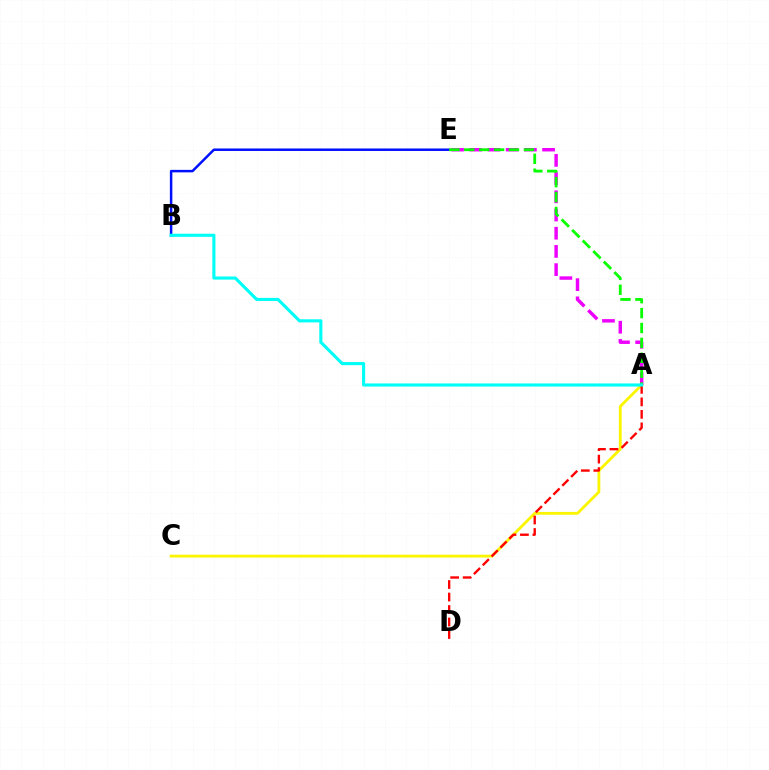{('B', 'E'): [{'color': '#0010ff', 'line_style': 'solid', 'thickness': 1.79}], ('A', 'C'): [{'color': '#fcf500', 'line_style': 'solid', 'thickness': 2.03}], ('A', 'E'): [{'color': '#ee00ff', 'line_style': 'dashed', 'thickness': 2.47}, {'color': '#08ff00', 'line_style': 'dashed', 'thickness': 2.03}], ('A', 'D'): [{'color': '#ff0000', 'line_style': 'dashed', 'thickness': 1.7}], ('A', 'B'): [{'color': '#00fff6', 'line_style': 'solid', 'thickness': 2.24}]}